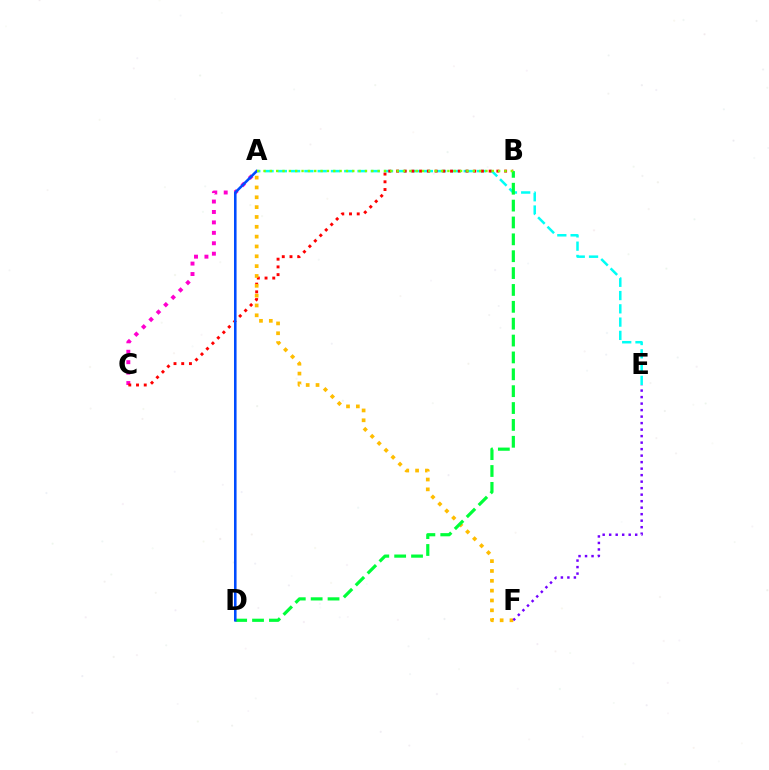{('A', 'E'): [{'color': '#00fff6', 'line_style': 'dashed', 'thickness': 1.8}], ('A', 'C'): [{'color': '#ff00cf', 'line_style': 'dotted', 'thickness': 2.83}], ('B', 'C'): [{'color': '#ff0000', 'line_style': 'dotted', 'thickness': 2.1}], ('A', 'F'): [{'color': '#ffbd00', 'line_style': 'dotted', 'thickness': 2.67}], ('E', 'F'): [{'color': '#7200ff', 'line_style': 'dotted', 'thickness': 1.77}], ('B', 'D'): [{'color': '#00ff39', 'line_style': 'dashed', 'thickness': 2.29}], ('A', 'D'): [{'color': '#004bff', 'line_style': 'solid', 'thickness': 1.85}], ('A', 'B'): [{'color': '#84ff00', 'line_style': 'dotted', 'thickness': 1.72}]}